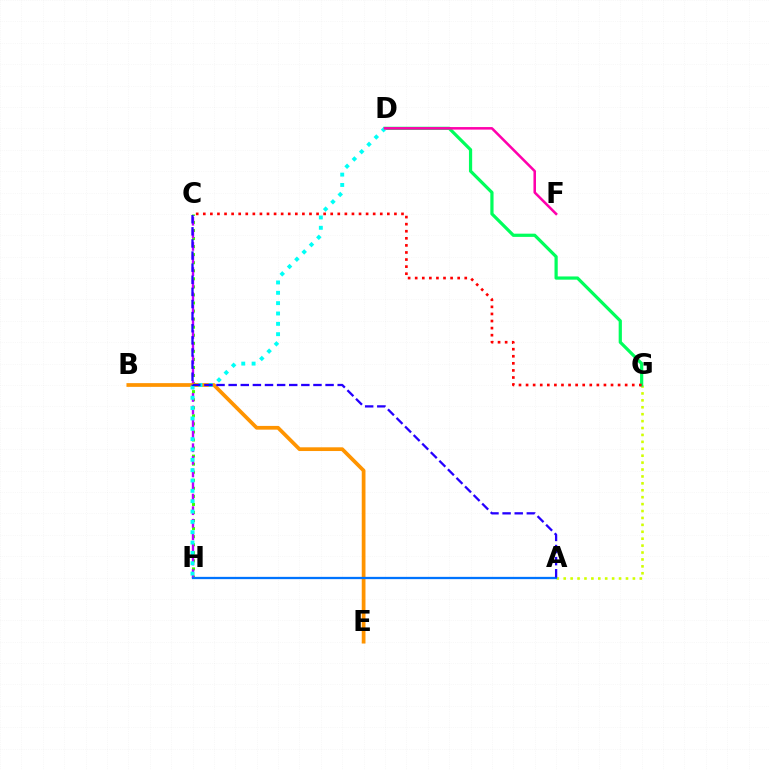{('A', 'G'): [{'color': '#d1ff00', 'line_style': 'dotted', 'thickness': 1.88}], ('D', 'G'): [{'color': '#00ff5c', 'line_style': 'solid', 'thickness': 2.32}], ('C', 'H'): [{'color': '#3dff00', 'line_style': 'dotted', 'thickness': 2.19}, {'color': '#b900ff', 'line_style': 'dashed', 'thickness': 1.71}], ('B', 'E'): [{'color': '#ff9400', 'line_style': 'solid', 'thickness': 2.69}], ('D', 'H'): [{'color': '#00fff6', 'line_style': 'dotted', 'thickness': 2.81}], ('A', 'H'): [{'color': '#0074ff', 'line_style': 'solid', 'thickness': 1.64}], ('C', 'G'): [{'color': '#ff0000', 'line_style': 'dotted', 'thickness': 1.92}], ('A', 'C'): [{'color': '#2500ff', 'line_style': 'dashed', 'thickness': 1.65}], ('D', 'F'): [{'color': '#ff00ac', 'line_style': 'solid', 'thickness': 1.83}]}